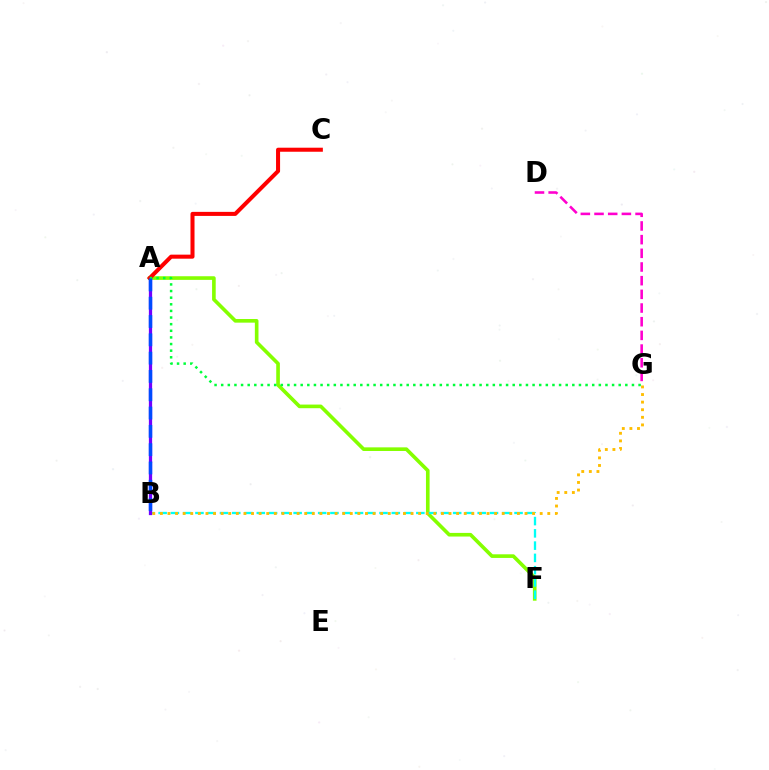{('A', 'F'): [{'color': '#84ff00', 'line_style': 'solid', 'thickness': 2.62}], ('B', 'F'): [{'color': '#00fff6', 'line_style': 'dashed', 'thickness': 1.67}], ('A', 'B'): [{'color': '#7200ff', 'line_style': 'solid', 'thickness': 2.35}, {'color': '#004bff', 'line_style': 'dashed', 'thickness': 2.49}], ('A', 'C'): [{'color': '#ff0000', 'line_style': 'solid', 'thickness': 2.91}], ('A', 'G'): [{'color': '#00ff39', 'line_style': 'dotted', 'thickness': 1.8}], ('B', 'G'): [{'color': '#ffbd00', 'line_style': 'dotted', 'thickness': 2.06}], ('D', 'G'): [{'color': '#ff00cf', 'line_style': 'dashed', 'thickness': 1.86}]}